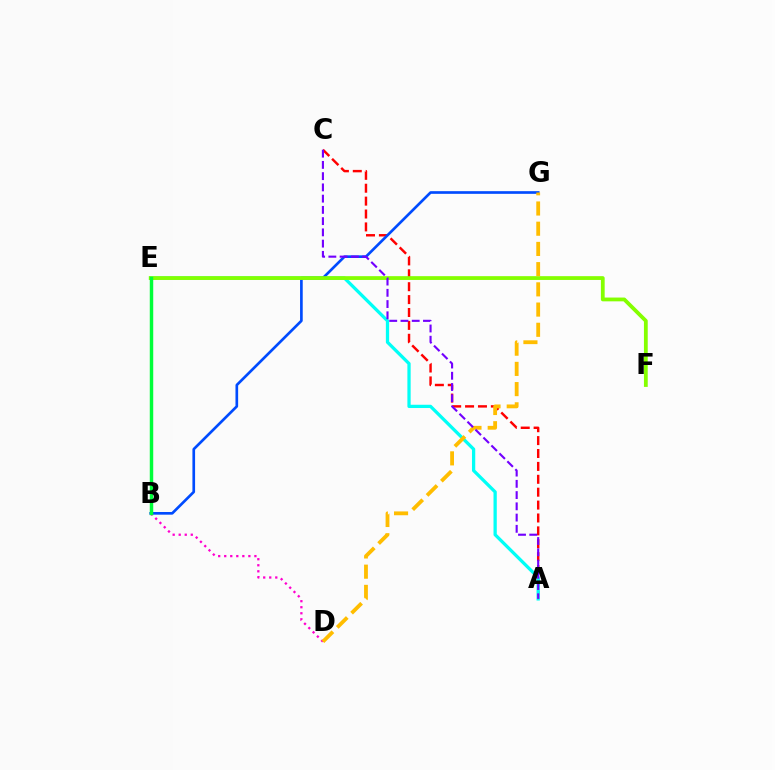{('B', 'D'): [{'color': '#ff00cf', 'line_style': 'dotted', 'thickness': 1.64}], ('A', 'C'): [{'color': '#ff0000', 'line_style': 'dashed', 'thickness': 1.75}, {'color': '#7200ff', 'line_style': 'dashed', 'thickness': 1.53}], ('A', 'E'): [{'color': '#00fff6', 'line_style': 'solid', 'thickness': 2.35}], ('B', 'G'): [{'color': '#004bff', 'line_style': 'solid', 'thickness': 1.92}], ('E', 'F'): [{'color': '#84ff00', 'line_style': 'solid', 'thickness': 2.73}], ('D', 'G'): [{'color': '#ffbd00', 'line_style': 'dashed', 'thickness': 2.75}], ('B', 'E'): [{'color': '#00ff39', 'line_style': 'solid', 'thickness': 2.49}]}